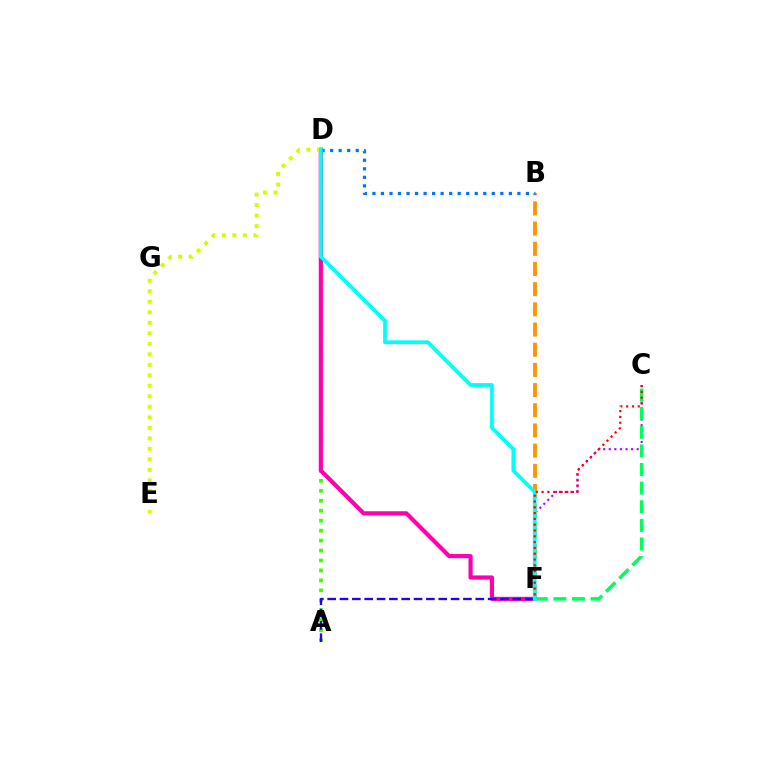{('C', 'F'): [{'color': '#b900ff', 'line_style': 'dotted', 'thickness': 1.52}, {'color': '#00ff5c', 'line_style': 'dashed', 'thickness': 2.53}, {'color': '#ff0000', 'line_style': 'dotted', 'thickness': 1.58}], ('B', 'F'): [{'color': '#ff9400', 'line_style': 'dashed', 'thickness': 2.74}], ('A', 'D'): [{'color': '#3dff00', 'line_style': 'dotted', 'thickness': 2.7}], ('D', 'F'): [{'color': '#ff00ac', 'line_style': 'solid', 'thickness': 2.99}, {'color': '#00fff6', 'line_style': 'solid', 'thickness': 2.7}], ('D', 'E'): [{'color': '#d1ff00', 'line_style': 'dotted', 'thickness': 2.85}], ('B', 'D'): [{'color': '#0074ff', 'line_style': 'dotted', 'thickness': 2.32}], ('A', 'F'): [{'color': '#2500ff', 'line_style': 'dashed', 'thickness': 1.68}]}